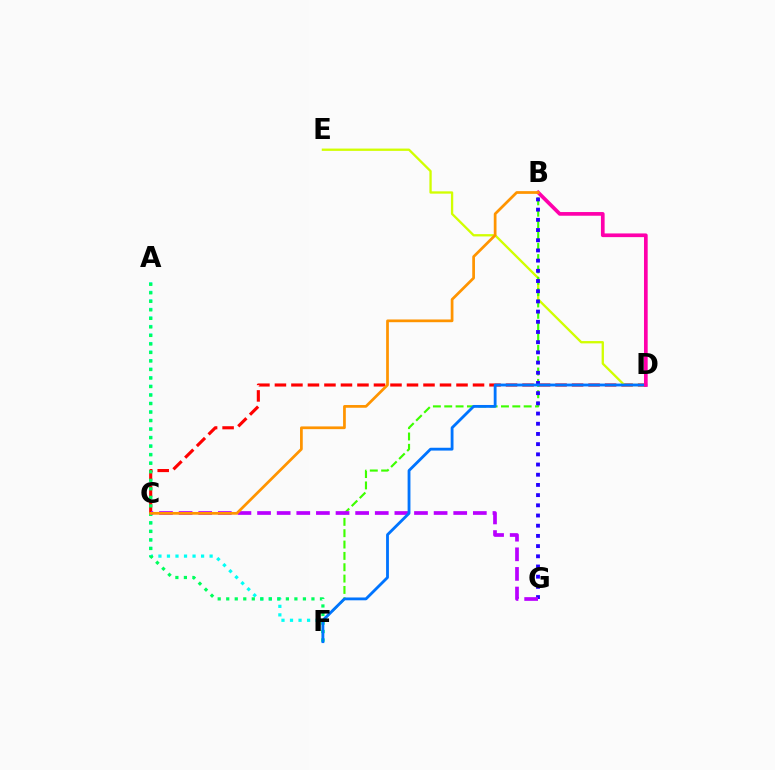{('A', 'F'): [{'color': '#00fff6', 'line_style': 'dotted', 'thickness': 2.32}, {'color': '#00ff5c', 'line_style': 'dotted', 'thickness': 2.32}], ('C', 'D'): [{'color': '#ff0000', 'line_style': 'dashed', 'thickness': 2.24}], ('D', 'E'): [{'color': '#d1ff00', 'line_style': 'solid', 'thickness': 1.66}], ('B', 'F'): [{'color': '#3dff00', 'line_style': 'dashed', 'thickness': 1.54}], ('B', 'G'): [{'color': '#2500ff', 'line_style': 'dotted', 'thickness': 2.77}], ('C', 'G'): [{'color': '#b900ff', 'line_style': 'dashed', 'thickness': 2.66}], ('D', 'F'): [{'color': '#0074ff', 'line_style': 'solid', 'thickness': 2.03}], ('B', 'D'): [{'color': '#ff00ac', 'line_style': 'solid', 'thickness': 2.66}], ('B', 'C'): [{'color': '#ff9400', 'line_style': 'solid', 'thickness': 1.97}]}